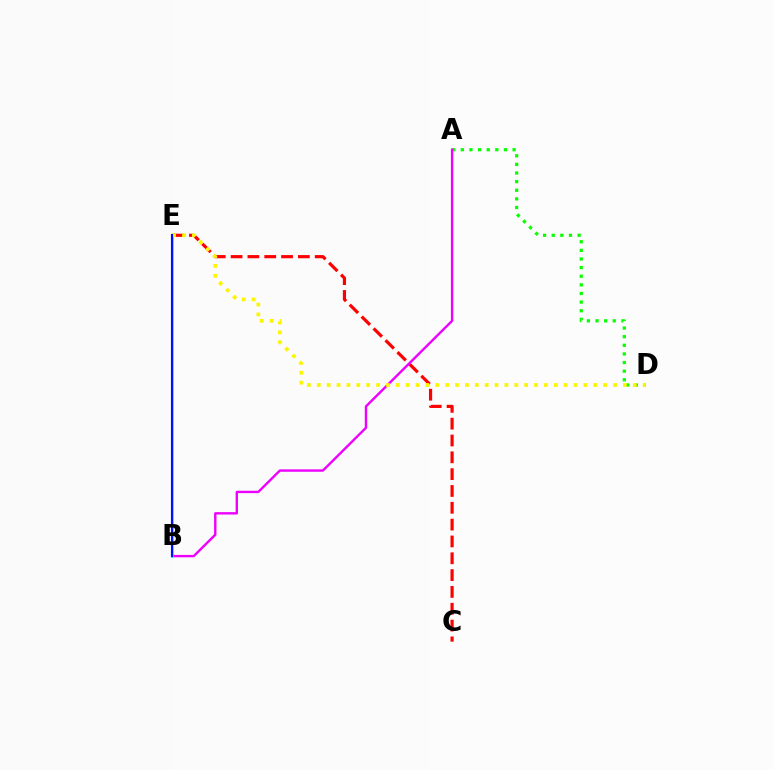{('A', 'D'): [{'color': '#08ff00', 'line_style': 'dotted', 'thickness': 2.34}], ('C', 'E'): [{'color': '#ff0000', 'line_style': 'dashed', 'thickness': 2.29}], ('A', 'B'): [{'color': '#ee00ff', 'line_style': 'solid', 'thickness': 1.72}], ('B', 'E'): [{'color': '#00fff6', 'line_style': 'solid', 'thickness': 1.86}, {'color': '#0010ff', 'line_style': 'solid', 'thickness': 1.53}], ('D', 'E'): [{'color': '#fcf500', 'line_style': 'dotted', 'thickness': 2.68}]}